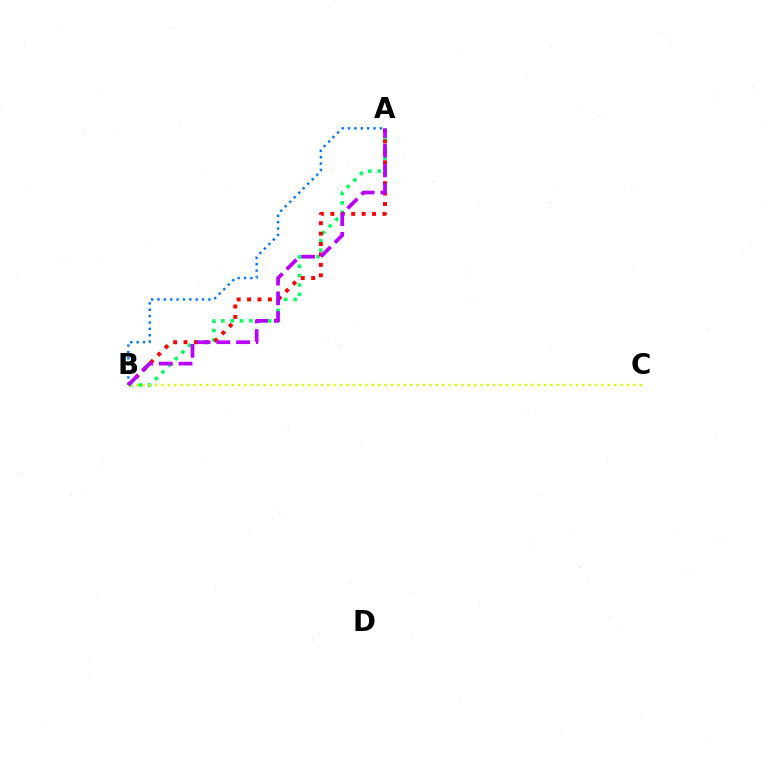{('A', 'B'): [{'color': '#00ff5c', 'line_style': 'dotted', 'thickness': 2.54}, {'color': '#ff0000', 'line_style': 'dotted', 'thickness': 2.83}, {'color': '#0074ff', 'line_style': 'dotted', 'thickness': 1.73}, {'color': '#b900ff', 'line_style': 'dashed', 'thickness': 2.68}], ('B', 'C'): [{'color': '#d1ff00', 'line_style': 'dotted', 'thickness': 1.73}]}